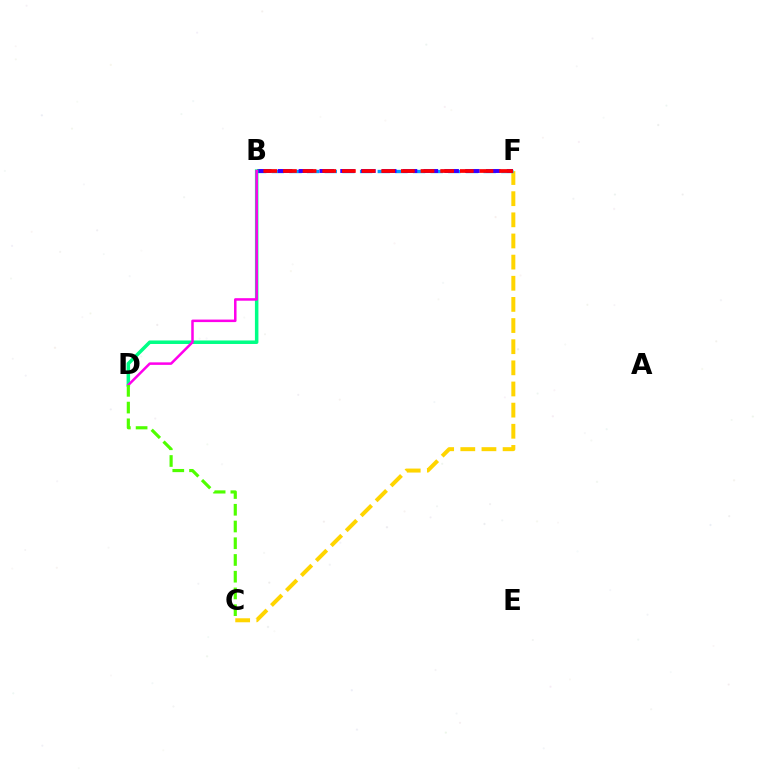{('C', 'F'): [{'color': '#ffd500', 'line_style': 'dashed', 'thickness': 2.87}], ('B', 'F'): [{'color': '#009eff', 'line_style': 'dashed', 'thickness': 2.4}, {'color': '#3700ff', 'line_style': 'dashed', 'thickness': 2.83}, {'color': '#ff0000', 'line_style': 'dashed', 'thickness': 2.67}], ('B', 'D'): [{'color': '#00ff86', 'line_style': 'solid', 'thickness': 2.52}, {'color': '#ff00ed', 'line_style': 'solid', 'thickness': 1.81}], ('C', 'D'): [{'color': '#4fff00', 'line_style': 'dashed', 'thickness': 2.27}]}